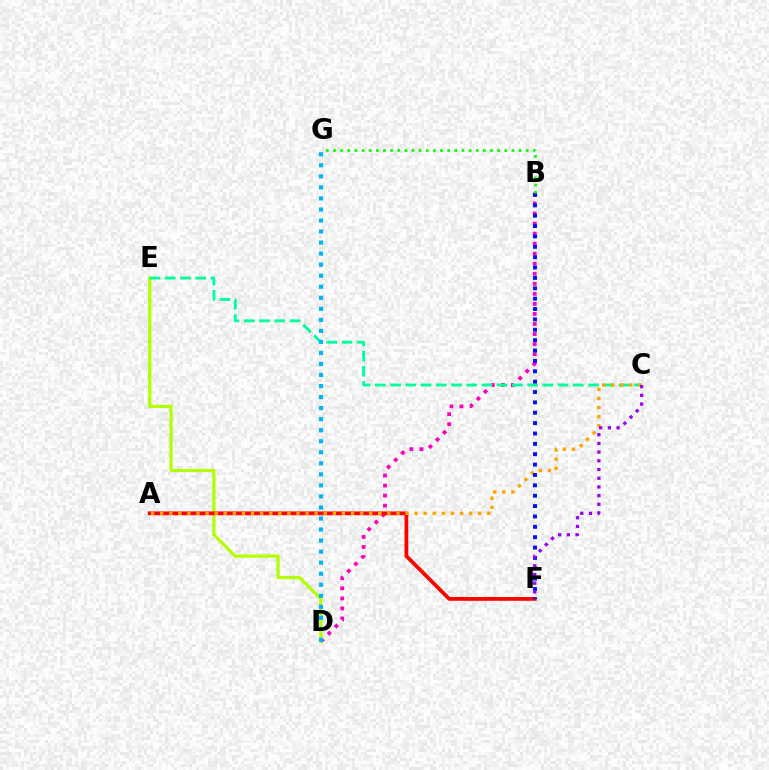{('B', 'D'): [{'color': '#ff00bd', 'line_style': 'dotted', 'thickness': 2.73}], ('D', 'E'): [{'color': '#b3ff00', 'line_style': 'solid', 'thickness': 2.29}], ('A', 'F'): [{'color': '#ff0000', 'line_style': 'solid', 'thickness': 2.72}], ('C', 'E'): [{'color': '#00ff9d', 'line_style': 'dashed', 'thickness': 2.07}], ('D', 'G'): [{'color': '#00b5ff', 'line_style': 'dotted', 'thickness': 3.0}], ('A', 'C'): [{'color': '#ffa500', 'line_style': 'dotted', 'thickness': 2.47}], ('B', 'F'): [{'color': '#0010ff', 'line_style': 'dotted', 'thickness': 2.82}], ('B', 'G'): [{'color': '#08ff00', 'line_style': 'dotted', 'thickness': 1.94}], ('C', 'F'): [{'color': '#9b00ff', 'line_style': 'dotted', 'thickness': 2.36}]}